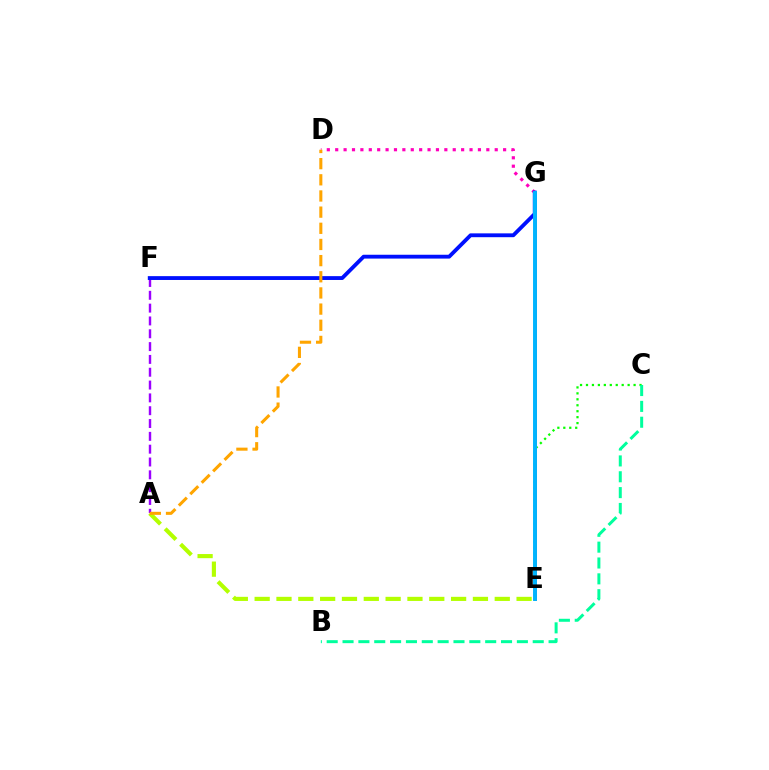{('D', 'G'): [{'color': '#ff00bd', 'line_style': 'dotted', 'thickness': 2.28}], ('C', 'E'): [{'color': '#08ff00', 'line_style': 'dotted', 'thickness': 1.62}], ('E', 'G'): [{'color': '#ff0000', 'line_style': 'solid', 'thickness': 2.0}, {'color': '#00b5ff', 'line_style': 'solid', 'thickness': 2.83}], ('B', 'C'): [{'color': '#00ff9d', 'line_style': 'dashed', 'thickness': 2.15}], ('A', 'E'): [{'color': '#b3ff00', 'line_style': 'dashed', 'thickness': 2.97}], ('A', 'F'): [{'color': '#9b00ff', 'line_style': 'dashed', 'thickness': 1.74}], ('F', 'G'): [{'color': '#0010ff', 'line_style': 'solid', 'thickness': 2.76}], ('A', 'D'): [{'color': '#ffa500', 'line_style': 'dashed', 'thickness': 2.2}]}